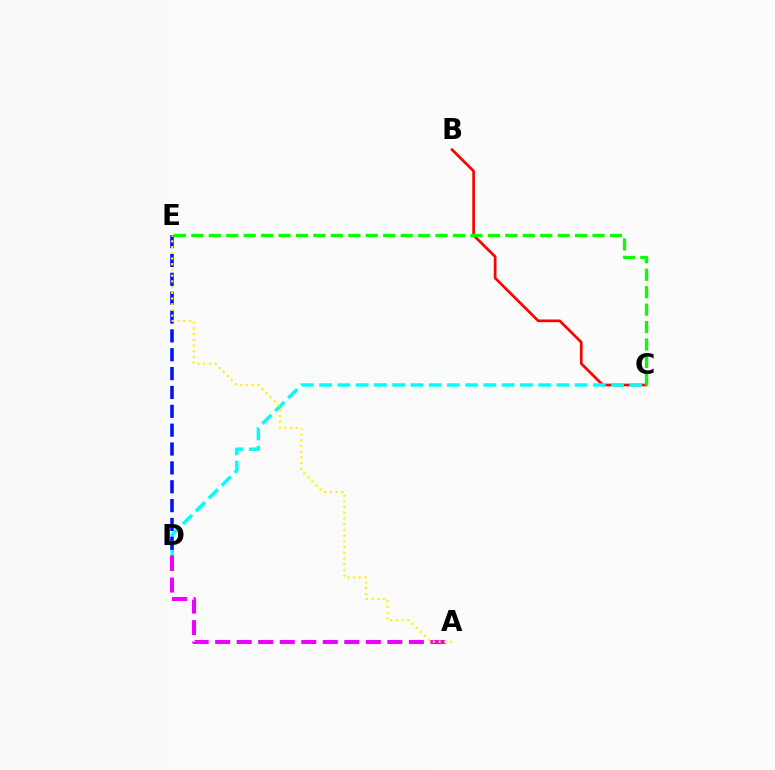{('B', 'C'): [{'color': '#ff0000', 'line_style': 'solid', 'thickness': 1.93}], ('C', 'D'): [{'color': '#00fff6', 'line_style': 'dashed', 'thickness': 2.48}], ('A', 'D'): [{'color': '#ee00ff', 'line_style': 'dashed', 'thickness': 2.92}], ('D', 'E'): [{'color': '#0010ff', 'line_style': 'dashed', 'thickness': 2.56}], ('C', 'E'): [{'color': '#08ff00', 'line_style': 'dashed', 'thickness': 2.37}], ('A', 'E'): [{'color': '#fcf500', 'line_style': 'dotted', 'thickness': 1.55}]}